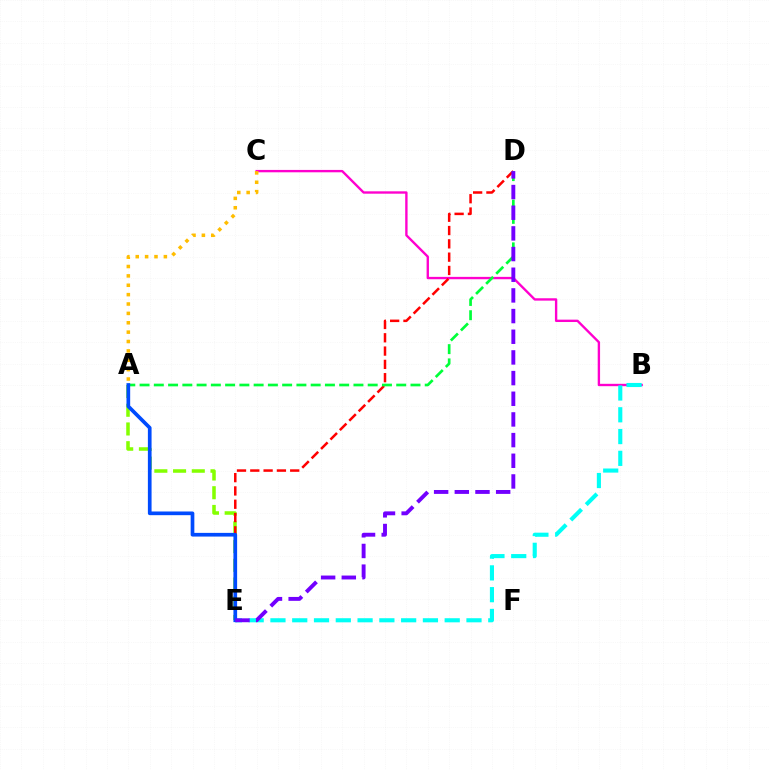{('B', 'C'): [{'color': '#ff00cf', 'line_style': 'solid', 'thickness': 1.7}], ('A', 'E'): [{'color': '#84ff00', 'line_style': 'dashed', 'thickness': 2.54}, {'color': '#004bff', 'line_style': 'solid', 'thickness': 2.66}], ('B', 'E'): [{'color': '#00fff6', 'line_style': 'dashed', 'thickness': 2.96}], ('D', 'E'): [{'color': '#ff0000', 'line_style': 'dashed', 'thickness': 1.81}, {'color': '#7200ff', 'line_style': 'dashed', 'thickness': 2.81}], ('A', 'D'): [{'color': '#00ff39', 'line_style': 'dashed', 'thickness': 1.94}], ('A', 'C'): [{'color': '#ffbd00', 'line_style': 'dotted', 'thickness': 2.55}]}